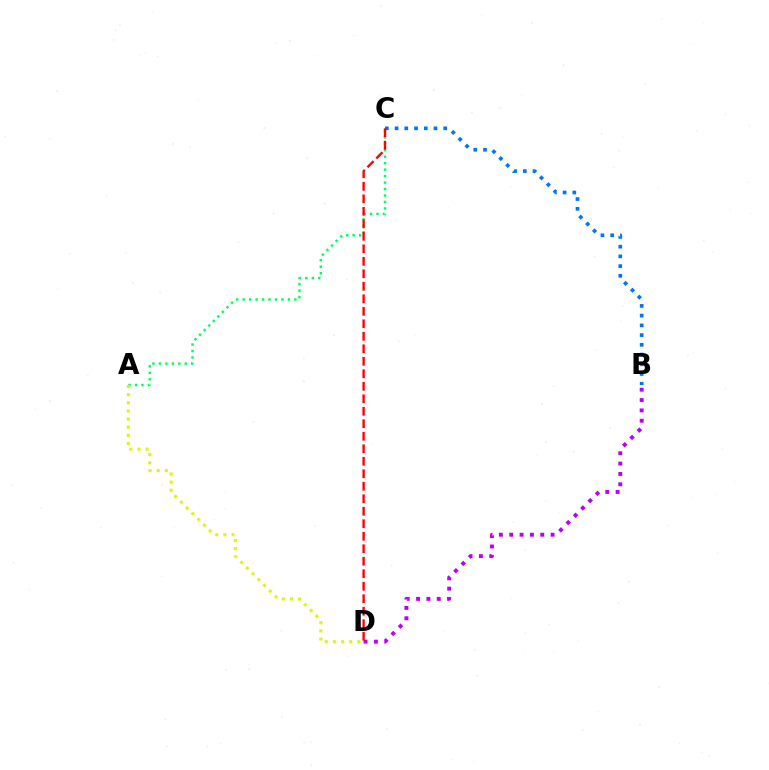{('A', 'C'): [{'color': '#00ff5c', 'line_style': 'dotted', 'thickness': 1.76}], ('B', 'C'): [{'color': '#0074ff', 'line_style': 'dotted', 'thickness': 2.64}], ('B', 'D'): [{'color': '#b900ff', 'line_style': 'dotted', 'thickness': 2.81}], ('A', 'D'): [{'color': '#d1ff00', 'line_style': 'dotted', 'thickness': 2.21}], ('C', 'D'): [{'color': '#ff0000', 'line_style': 'dashed', 'thickness': 1.7}]}